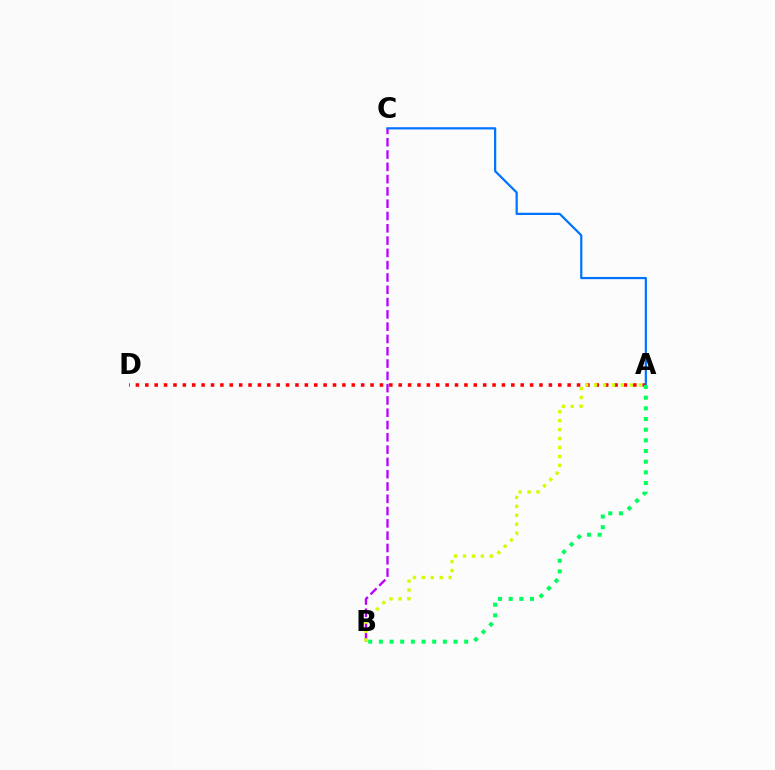{('B', 'C'): [{'color': '#b900ff', 'line_style': 'dashed', 'thickness': 1.67}], ('A', 'D'): [{'color': '#ff0000', 'line_style': 'dotted', 'thickness': 2.55}], ('A', 'C'): [{'color': '#0074ff', 'line_style': 'solid', 'thickness': 1.6}], ('A', 'B'): [{'color': '#d1ff00', 'line_style': 'dotted', 'thickness': 2.43}, {'color': '#00ff5c', 'line_style': 'dotted', 'thickness': 2.9}]}